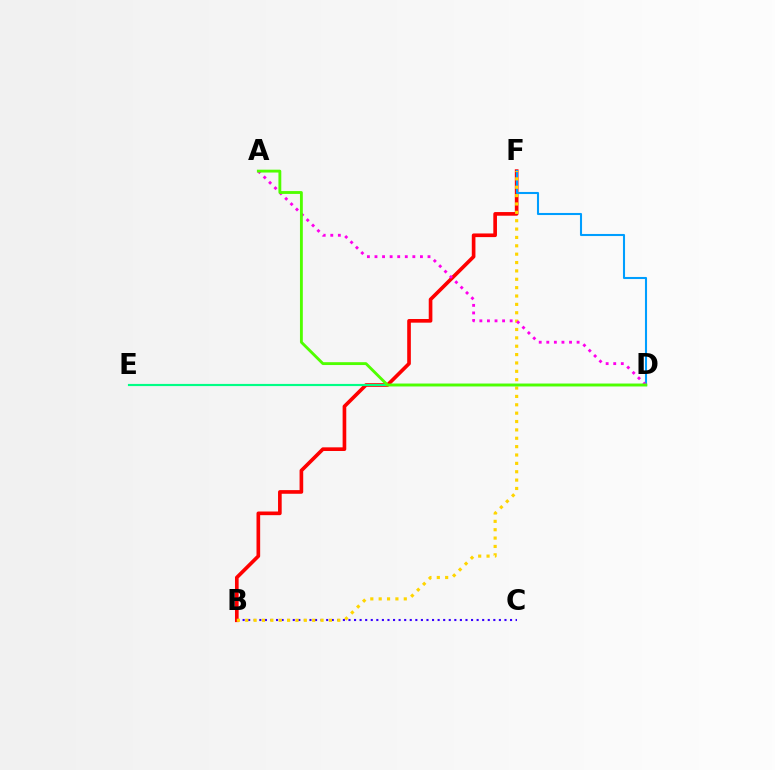{('B', 'F'): [{'color': '#ff0000', 'line_style': 'solid', 'thickness': 2.63}, {'color': '#ffd500', 'line_style': 'dotted', 'thickness': 2.27}], ('D', 'F'): [{'color': '#009eff', 'line_style': 'solid', 'thickness': 1.5}], ('B', 'C'): [{'color': '#3700ff', 'line_style': 'dotted', 'thickness': 1.51}], ('A', 'D'): [{'color': '#ff00ed', 'line_style': 'dotted', 'thickness': 2.06}, {'color': '#4fff00', 'line_style': 'solid', 'thickness': 2.06}], ('D', 'E'): [{'color': '#00ff86', 'line_style': 'solid', 'thickness': 1.55}]}